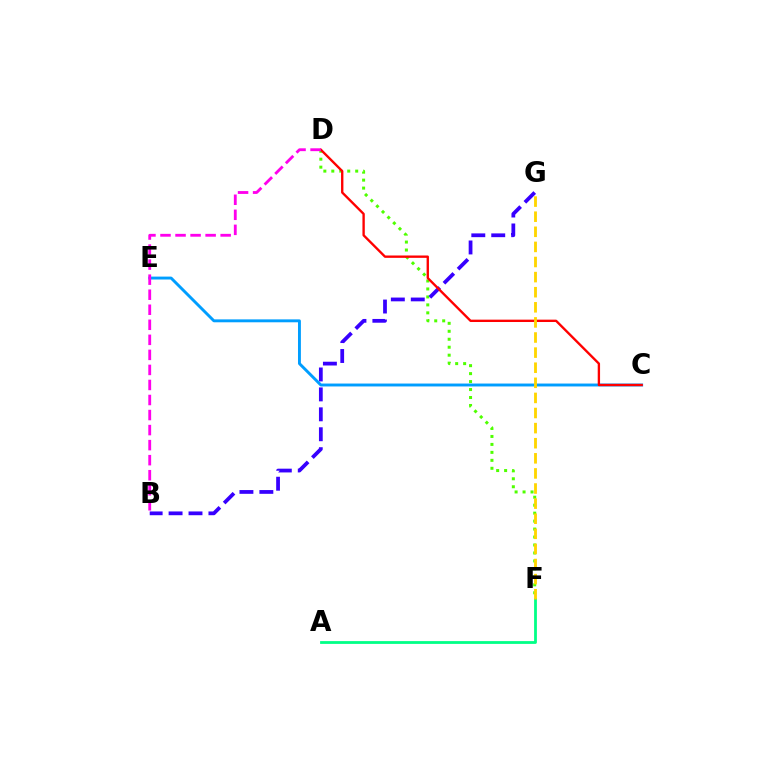{('A', 'F'): [{'color': '#00ff86', 'line_style': 'solid', 'thickness': 2.01}], ('D', 'F'): [{'color': '#4fff00', 'line_style': 'dotted', 'thickness': 2.16}], ('B', 'G'): [{'color': '#3700ff', 'line_style': 'dashed', 'thickness': 2.71}], ('C', 'E'): [{'color': '#009eff', 'line_style': 'solid', 'thickness': 2.09}], ('C', 'D'): [{'color': '#ff0000', 'line_style': 'solid', 'thickness': 1.7}], ('B', 'D'): [{'color': '#ff00ed', 'line_style': 'dashed', 'thickness': 2.04}], ('F', 'G'): [{'color': '#ffd500', 'line_style': 'dashed', 'thickness': 2.05}]}